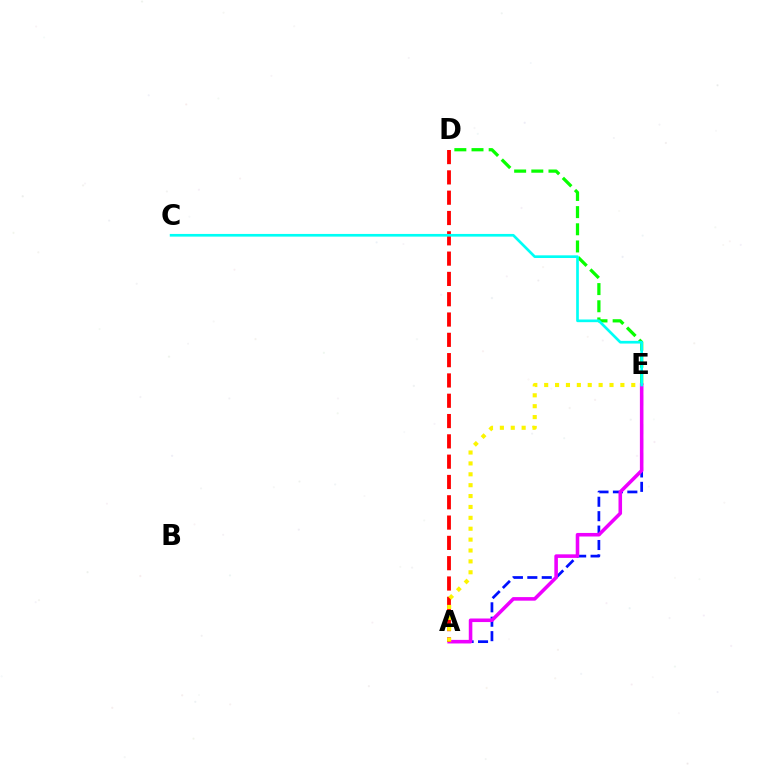{('A', 'E'): [{'color': '#0010ff', 'line_style': 'dashed', 'thickness': 1.96}, {'color': '#ee00ff', 'line_style': 'solid', 'thickness': 2.57}, {'color': '#fcf500', 'line_style': 'dotted', 'thickness': 2.96}], ('D', 'E'): [{'color': '#08ff00', 'line_style': 'dashed', 'thickness': 2.33}], ('A', 'D'): [{'color': '#ff0000', 'line_style': 'dashed', 'thickness': 2.76}], ('C', 'E'): [{'color': '#00fff6', 'line_style': 'solid', 'thickness': 1.93}]}